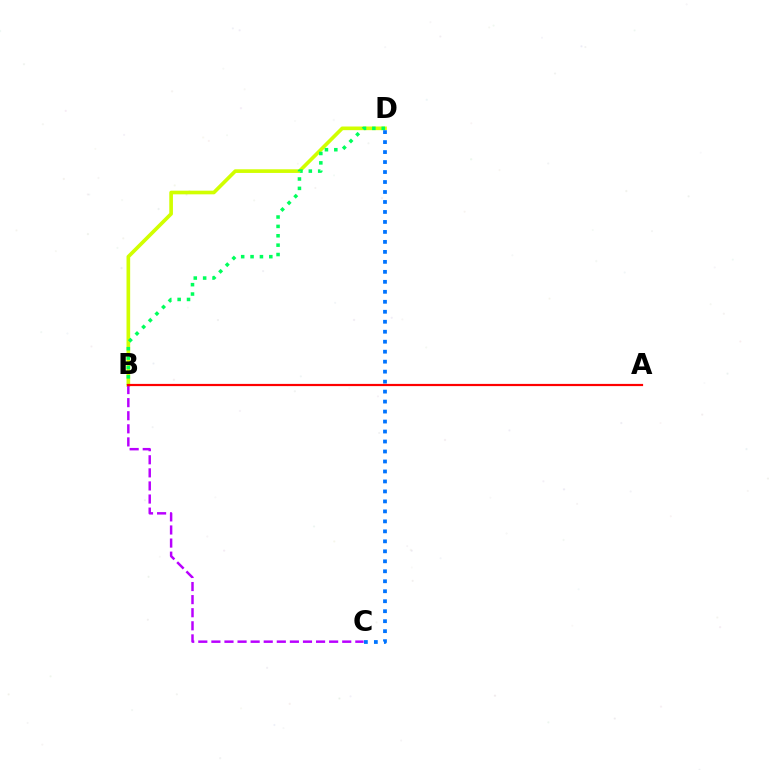{('B', 'D'): [{'color': '#d1ff00', 'line_style': 'solid', 'thickness': 2.63}, {'color': '#00ff5c', 'line_style': 'dotted', 'thickness': 2.55}], ('B', 'C'): [{'color': '#b900ff', 'line_style': 'dashed', 'thickness': 1.78}], ('A', 'B'): [{'color': '#ff0000', 'line_style': 'solid', 'thickness': 1.58}], ('C', 'D'): [{'color': '#0074ff', 'line_style': 'dotted', 'thickness': 2.71}]}